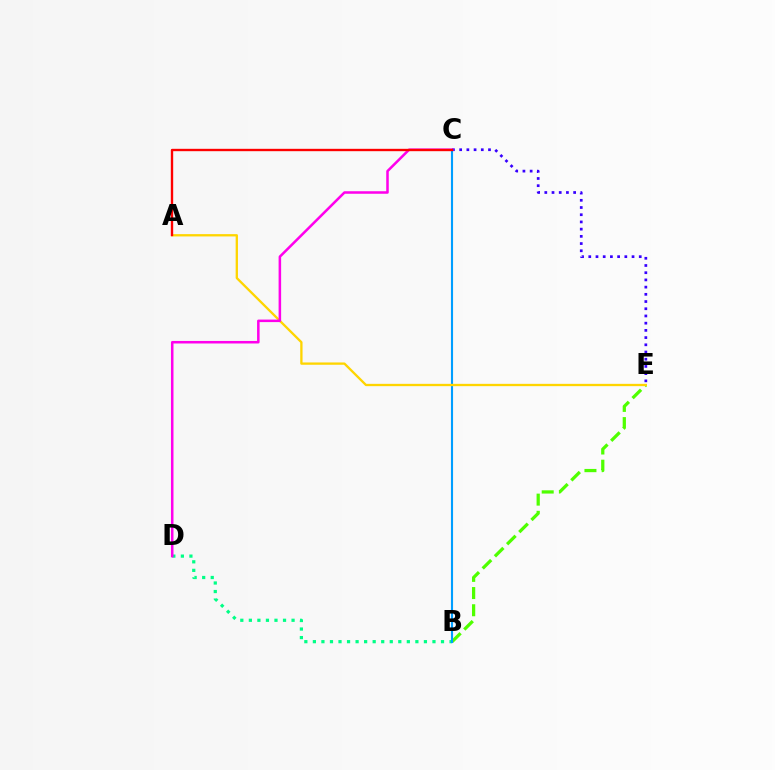{('B', 'E'): [{'color': '#4fff00', 'line_style': 'dashed', 'thickness': 2.33}], ('C', 'E'): [{'color': '#3700ff', 'line_style': 'dotted', 'thickness': 1.96}], ('B', 'D'): [{'color': '#00ff86', 'line_style': 'dotted', 'thickness': 2.32}], ('B', 'C'): [{'color': '#009eff', 'line_style': 'solid', 'thickness': 1.52}], ('A', 'E'): [{'color': '#ffd500', 'line_style': 'solid', 'thickness': 1.66}], ('C', 'D'): [{'color': '#ff00ed', 'line_style': 'solid', 'thickness': 1.82}], ('A', 'C'): [{'color': '#ff0000', 'line_style': 'solid', 'thickness': 1.71}]}